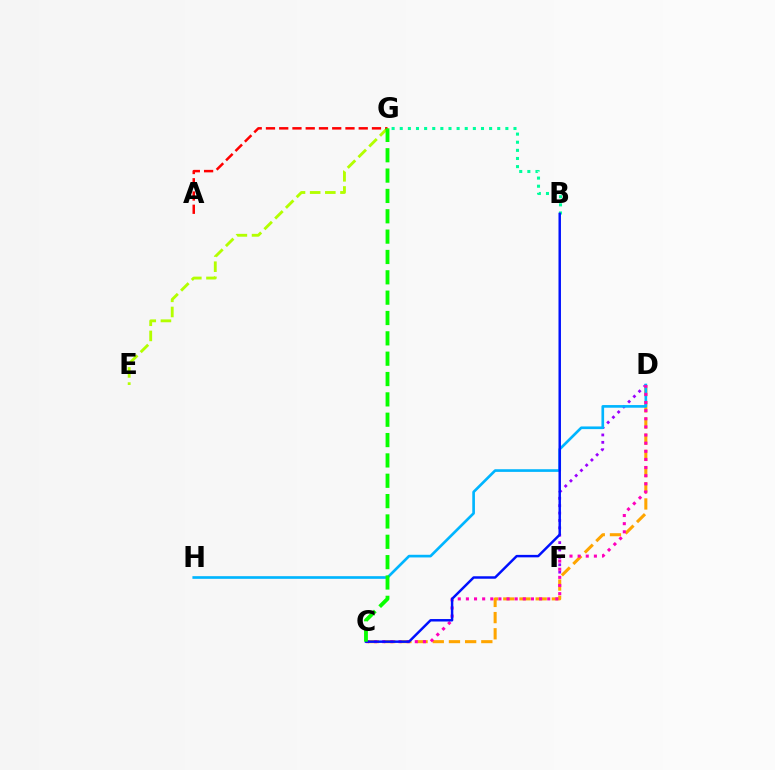{('B', 'G'): [{'color': '#00ff9d', 'line_style': 'dotted', 'thickness': 2.21}], ('D', 'F'): [{'color': '#9b00ff', 'line_style': 'dotted', 'thickness': 2.01}], ('C', 'D'): [{'color': '#ffa500', 'line_style': 'dashed', 'thickness': 2.2}, {'color': '#ff00bd', 'line_style': 'dotted', 'thickness': 2.21}], ('D', 'H'): [{'color': '#00b5ff', 'line_style': 'solid', 'thickness': 1.92}], ('E', 'G'): [{'color': '#b3ff00', 'line_style': 'dashed', 'thickness': 2.06}], ('A', 'G'): [{'color': '#ff0000', 'line_style': 'dashed', 'thickness': 1.8}], ('B', 'C'): [{'color': '#0010ff', 'line_style': 'solid', 'thickness': 1.77}], ('C', 'G'): [{'color': '#08ff00', 'line_style': 'dashed', 'thickness': 2.76}]}